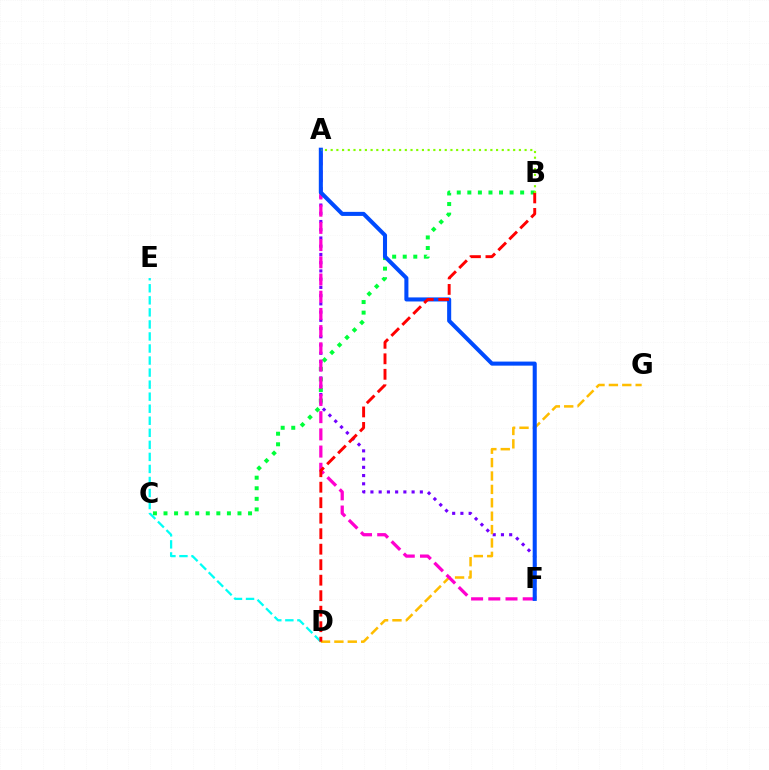{('A', 'F'): [{'color': '#7200ff', 'line_style': 'dotted', 'thickness': 2.24}, {'color': '#ff00cf', 'line_style': 'dashed', 'thickness': 2.34}, {'color': '#004bff', 'line_style': 'solid', 'thickness': 2.92}], ('B', 'C'): [{'color': '#00ff39', 'line_style': 'dotted', 'thickness': 2.87}], ('D', 'E'): [{'color': '#00fff6', 'line_style': 'dashed', 'thickness': 1.64}], ('D', 'G'): [{'color': '#ffbd00', 'line_style': 'dashed', 'thickness': 1.82}], ('B', 'D'): [{'color': '#ff0000', 'line_style': 'dashed', 'thickness': 2.11}], ('A', 'B'): [{'color': '#84ff00', 'line_style': 'dotted', 'thickness': 1.55}]}